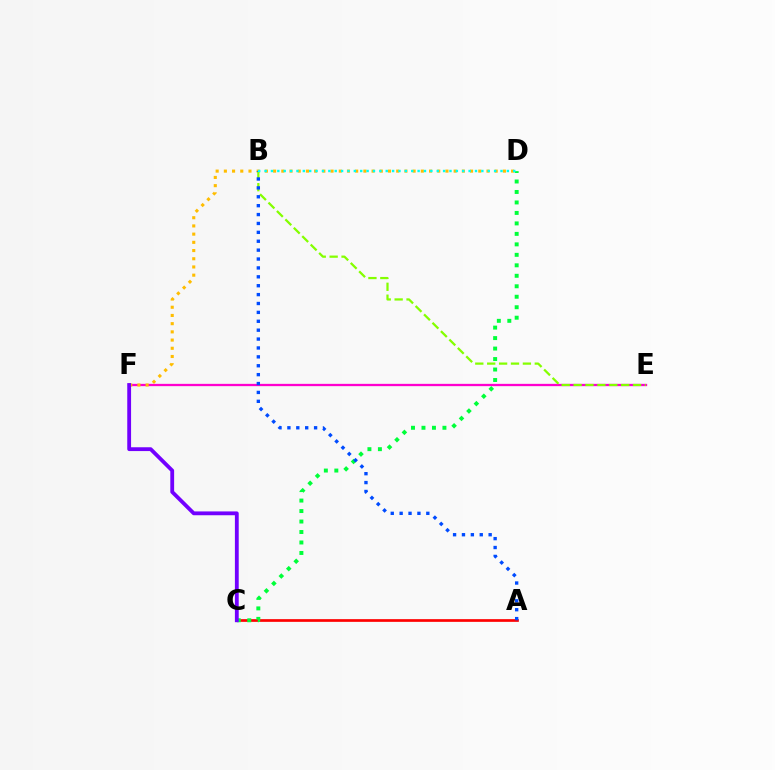{('E', 'F'): [{'color': '#ff00cf', 'line_style': 'solid', 'thickness': 1.65}], ('D', 'F'): [{'color': '#ffbd00', 'line_style': 'dotted', 'thickness': 2.23}], ('B', 'E'): [{'color': '#84ff00', 'line_style': 'dashed', 'thickness': 1.62}], ('A', 'C'): [{'color': '#ff0000', 'line_style': 'solid', 'thickness': 1.94}], ('C', 'D'): [{'color': '#00ff39', 'line_style': 'dotted', 'thickness': 2.85}], ('C', 'F'): [{'color': '#7200ff', 'line_style': 'solid', 'thickness': 2.75}], ('A', 'B'): [{'color': '#004bff', 'line_style': 'dotted', 'thickness': 2.42}], ('B', 'D'): [{'color': '#00fff6', 'line_style': 'dotted', 'thickness': 1.73}]}